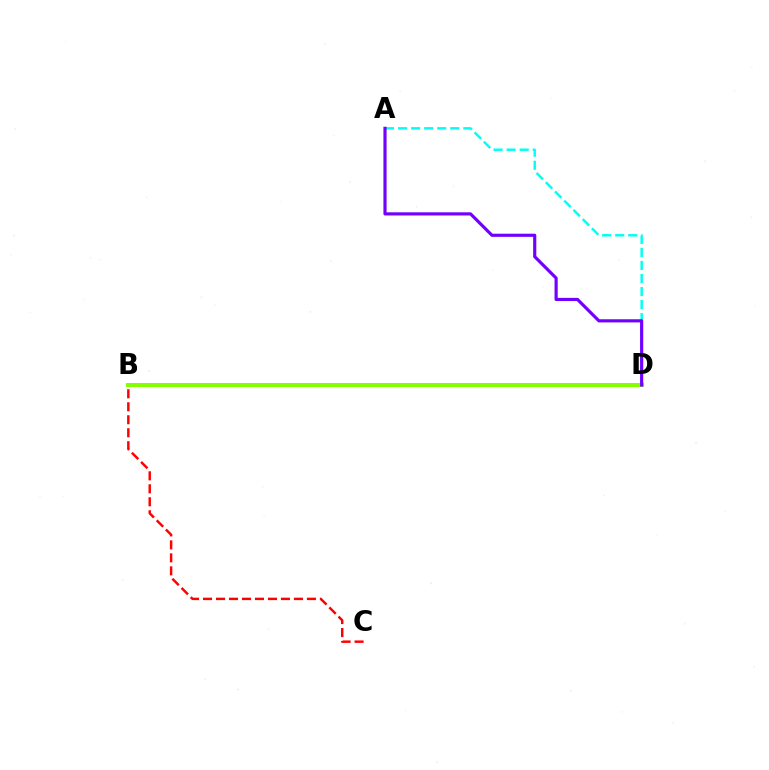{('A', 'D'): [{'color': '#00fff6', 'line_style': 'dashed', 'thickness': 1.77}, {'color': '#7200ff', 'line_style': 'solid', 'thickness': 2.27}], ('B', 'C'): [{'color': '#ff0000', 'line_style': 'dashed', 'thickness': 1.76}], ('B', 'D'): [{'color': '#84ff00', 'line_style': 'solid', 'thickness': 2.9}]}